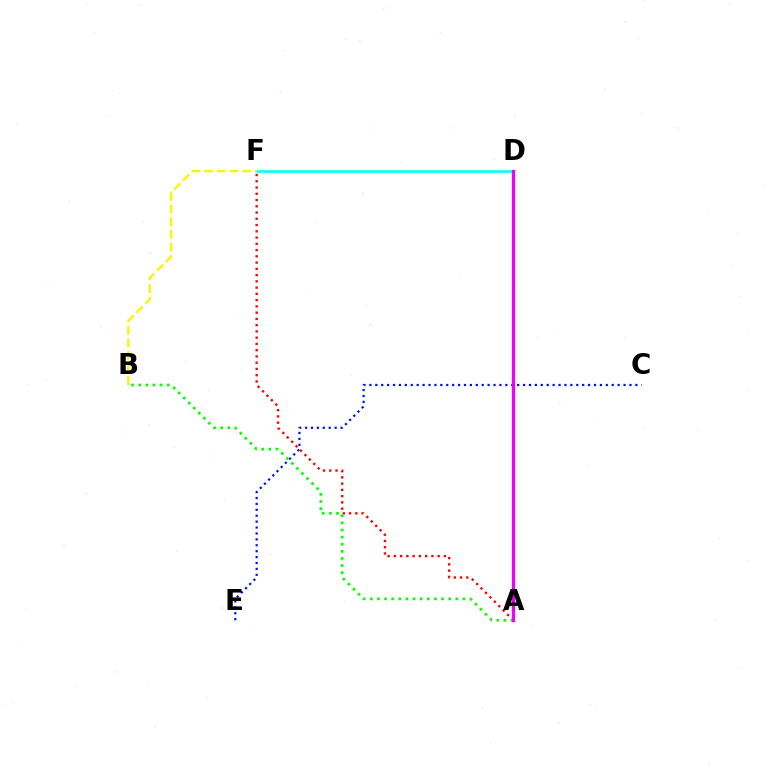{('D', 'F'): [{'color': '#00fff6', 'line_style': 'solid', 'thickness': 1.84}], ('B', 'F'): [{'color': '#fcf500', 'line_style': 'dashed', 'thickness': 1.71}], ('A', 'F'): [{'color': '#ff0000', 'line_style': 'dotted', 'thickness': 1.7}], ('C', 'E'): [{'color': '#0010ff', 'line_style': 'dotted', 'thickness': 1.61}], ('A', 'B'): [{'color': '#08ff00', 'line_style': 'dotted', 'thickness': 1.93}], ('A', 'D'): [{'color': '#ee00ff', 'line_style': 'solid', 'thickness': 2.34}]}